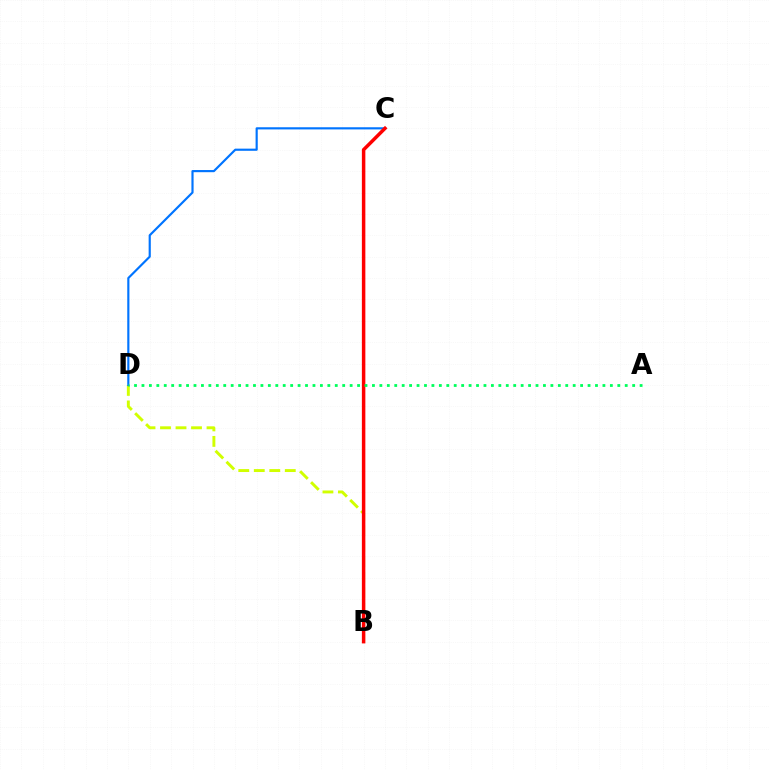{('B', 'C'): [{'color': '#b900ff', 'line_style': 'dotted', 'thickness': 1.61}, {'color': '#ff0000', 'line_style': 'solid', 'thickness': 2.51}], ('B', 'D'): [{'color': '#d1ff00', 'line_style': 'dashed', 'thickness': 2.11}], ('C', 'D'): [{'color': '#0074ff', 'line_style': 'solid', 'thickness': 1.56}], ('A', 'D'): [{'color': '#00ff5c', 'line_style': 'dotted', 'thickness': 2.02}]}